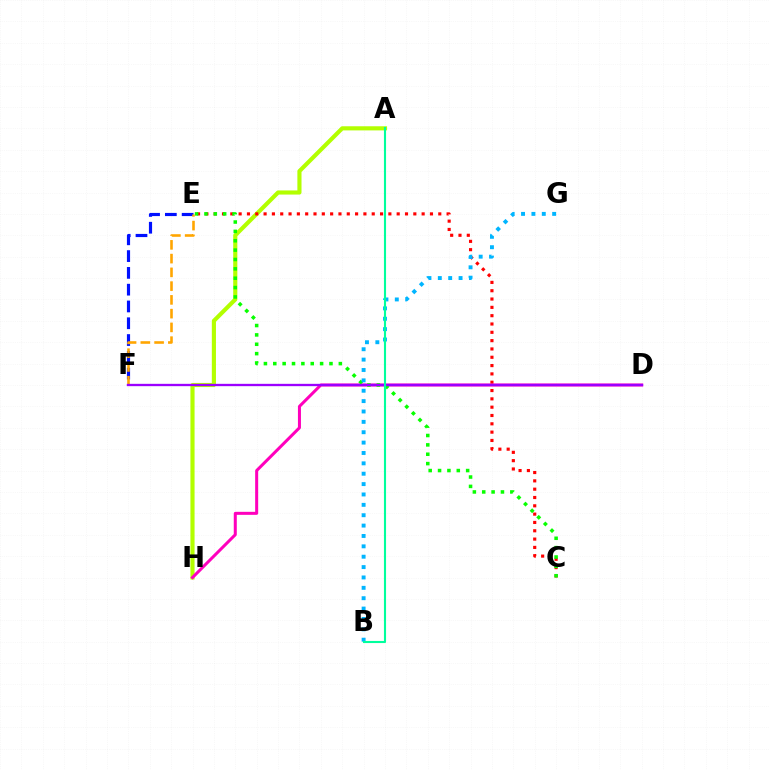{('A', 'H'): [{'color': '#b3ff00', 'line_style': 'solid', 'thickness': 2.98}], ('E', 'F'): [{'color': '#0010ff', 'line_style': 'dashed', 'thickness': 2.28}, {'color': '#ffa500', 'line_style': 'dashed', 'thickness': 1.87}], ('C', 'E'): [{'color': '#ff0000', 'line_style': 'dotted', 'thickness': 2.26}, {'color': '#08ff00', 'line_style': 'dotted', 'thickness': 2.54}], ('D', 'H'): [{'color': '#ff00bd', 'line_style': 'solid', 'thickness': 2.18}], ('D', 'F'): [{'color': '#9b00ff', 'line_style': 'solid', 'thickness': 1.68}], ('B', 'G'): [{'color': '#00b5ff', 'line_style': 'dotted', 'thickness': 2.82}], ('A', 'B'): [{'color': '#00ff9d', 'line_style': 'solid', 'thickness': 1.52}]}